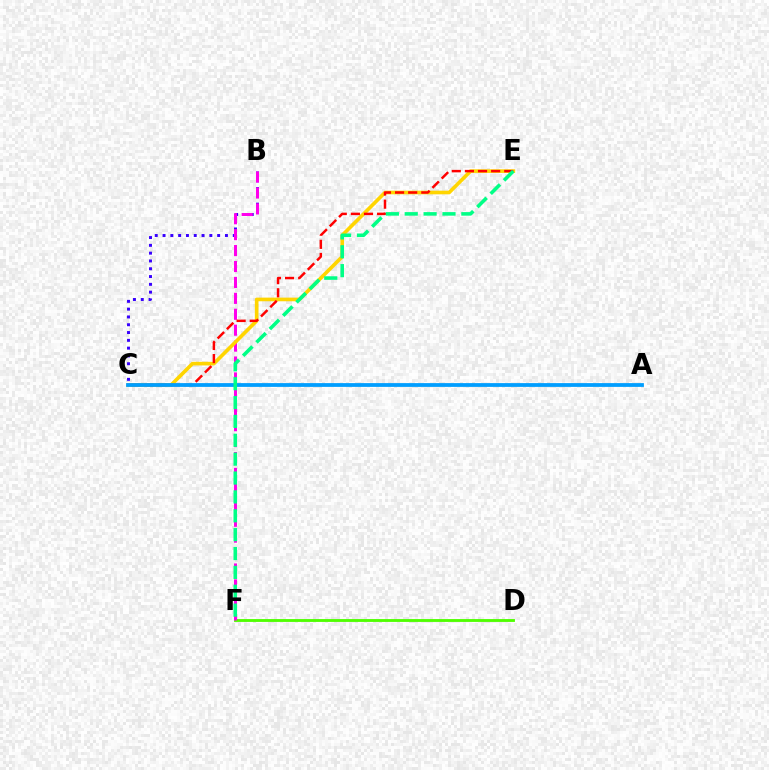{('B', 'C'): [{'color': '#3700ff', 'line_style': 'dotted', 'thickness': 2.12}], ('D', 'F'): [{'color': '#4fff00', 'line_style': 'solid', 'thickness': 2.06}], ('B', 'F'): [{'color': '#ff00ed', 'line_style': 'dashed', 'thickness': 2.16}], ('C', 'E'): [{'color': '#ffd500', 'line_style': 'solid', 'thickness': 2.62}, {'color': '#ff0000', 'line_style': 'dashed', 'thickness': 1.78}], ('A', 'C'): [{'color': '#009eff', 'line_style': 'solid', 'thickness': 2.72}], ('E', 'F'): [{'color': '#00ff86', 'line_style': 'dashed', 'thickness': 2.56}]}